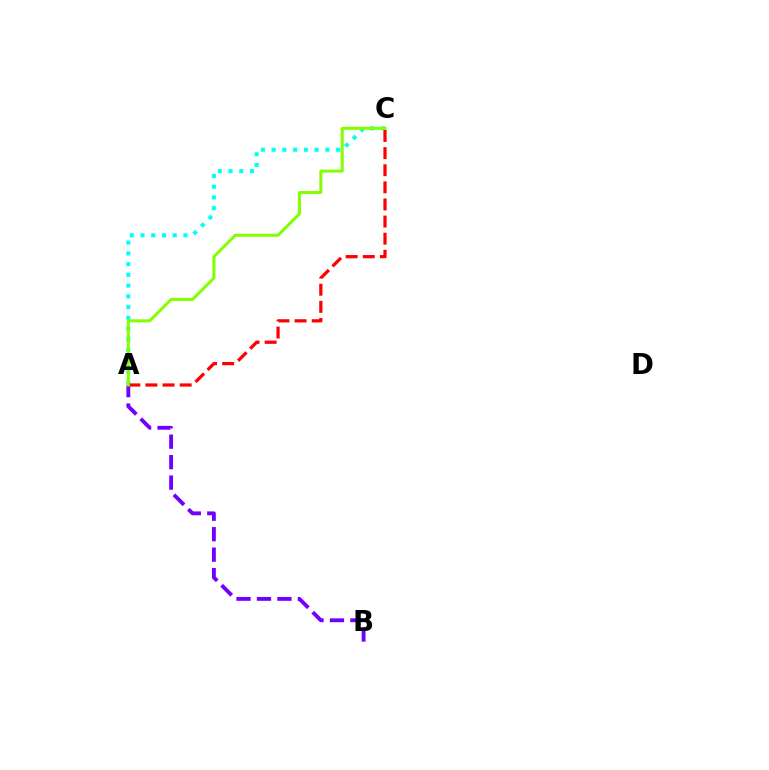{('A', 'C'): [{'color': '#00fff6', 'line_style': 'dotted', 'thickness': 2.92}, {'color': '#ff0000', 'line_style': 'dashed', 'thickness': 2.33}, {'color': '#84ff00', 'line_style': 'solid', 'thickness': 2.18}], ('A', 'B'): [{'color': '#7200ff', 'line_style': 'dashed', 'thickness': 2.78}]}